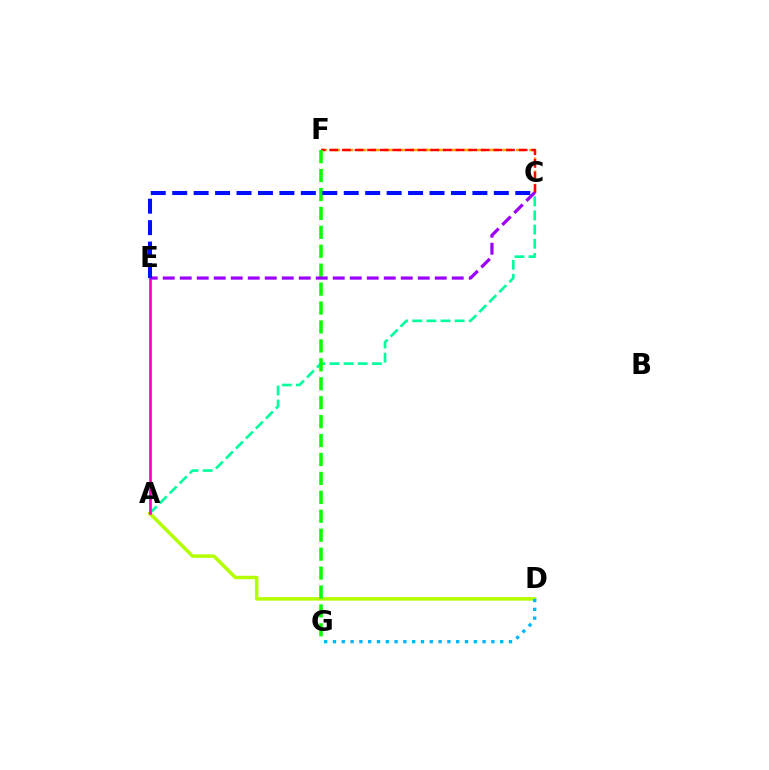{('A', 'D'): [{'color': '#b3ff00', 'line_style': 'solid', 'thickness': 2.51}], ('A', 'C'): [{'color': '#00ff9d', 'line_style': 'dashed', 'thickness': 1.92}], ('C', 'F'): [{'color': '#ffa500', 'line_style': 'dashed', 'thickness': 1.8}, {'color': '#ff0000', 'line_style': 'dashed', 'thickness': 1.71}], ('A', 'E'): [{'color': '#ff00bd', 'line_style': 'solid', 'thickness': 1.95}], ('F', 'G'): [{'color': '#08ff00', 'line_style': 'dashed', 'thickness': 2.57}], ('D', 'G'): [{'color': '#00b5ff', 'line_style': 'dotted', 'thickness': 2.39}], ('C', 'E'): [{'color': '#9b00ff', 'line_style': 'dashed', 'thickness': 2.31}, {'color': '#0010ff', 'line_style': 'dashed', 'thickness': 2.91}]}